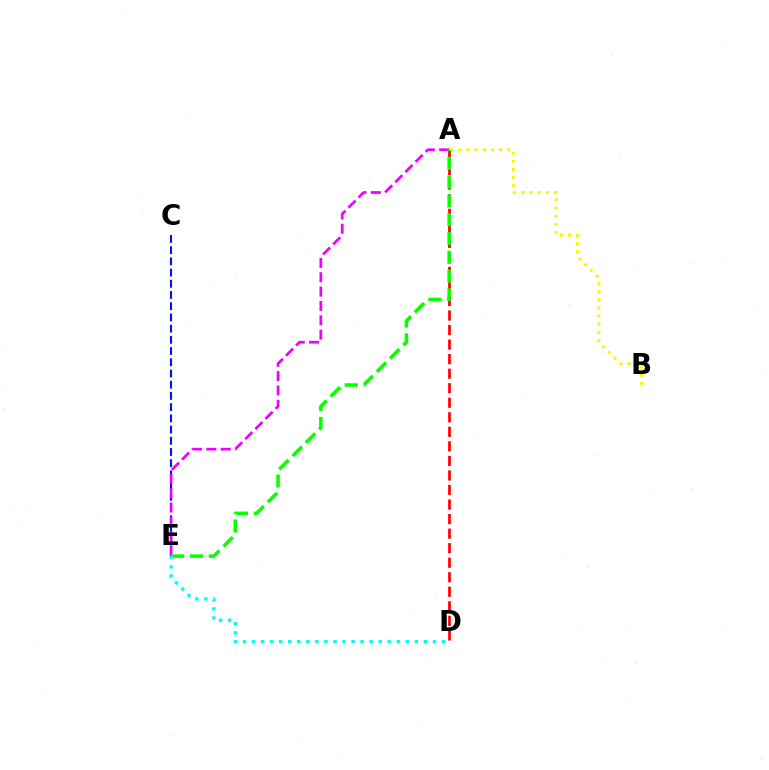{('C', 'E'): [{'color': '#0010ff', 'line_style': 'dashed', 'thickness': 1.52}], ('A', 'B'): [{'color': '#fcf500', 'line_style': 'dotted', 'thickness': 2.21}], ('A', 'D'): [{'color': '#ff0000', 'line_style': 'dashed', 'thickness': 1.98}], ('A', 'E'): [{'color': '#ee00ff', 'line_style': 'dashed', 'thickness': 1.95}, {'color': '#08ff00', 'line_style': 'dashed', 'thickness': 2.55}], ('D', 'E'): [{'color': '#00fff6', 'line_style': 'dotted', 'thickness': 2.46}]}